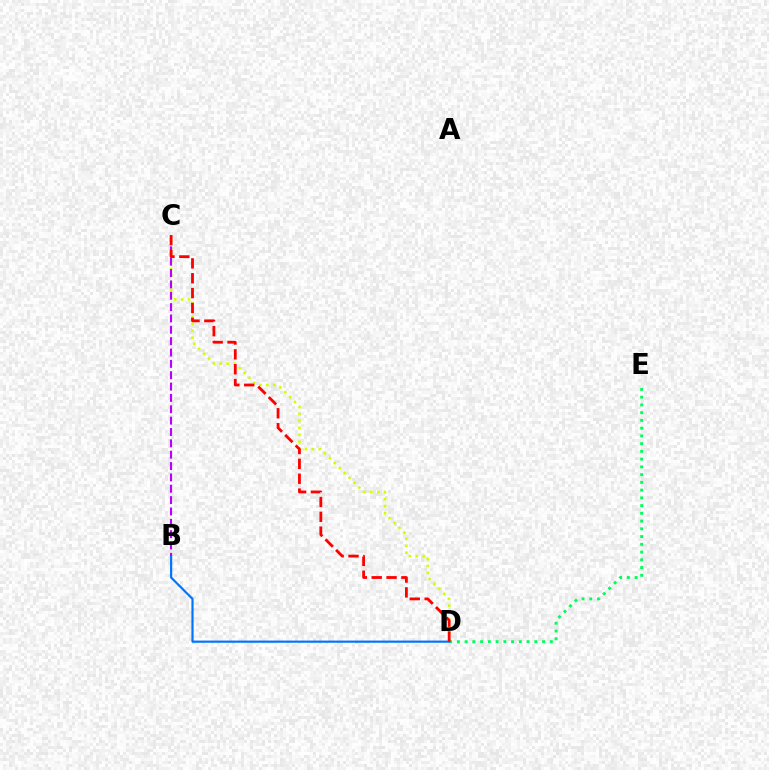{('C', 'D'): [{'color': '#d1ff00', 'line_style': 'dotted', 'thickness': 1.88}, {'color': '#ff0000', 'line_style': 'dashed', 'thickness': 2.02}], ('D', 'E'): [{'color': '#00ff5c', 'line_style': 'dotted', 'thickness': 2.1}], ('B', 'D'): [{'color': '#0074ff', 'line_style': 'solid', 'thickness': 1.57}], ('B', 'C'): [{'color': '#b900ff', 'line_style': 'dashed', 'thickness': 1.54}]}